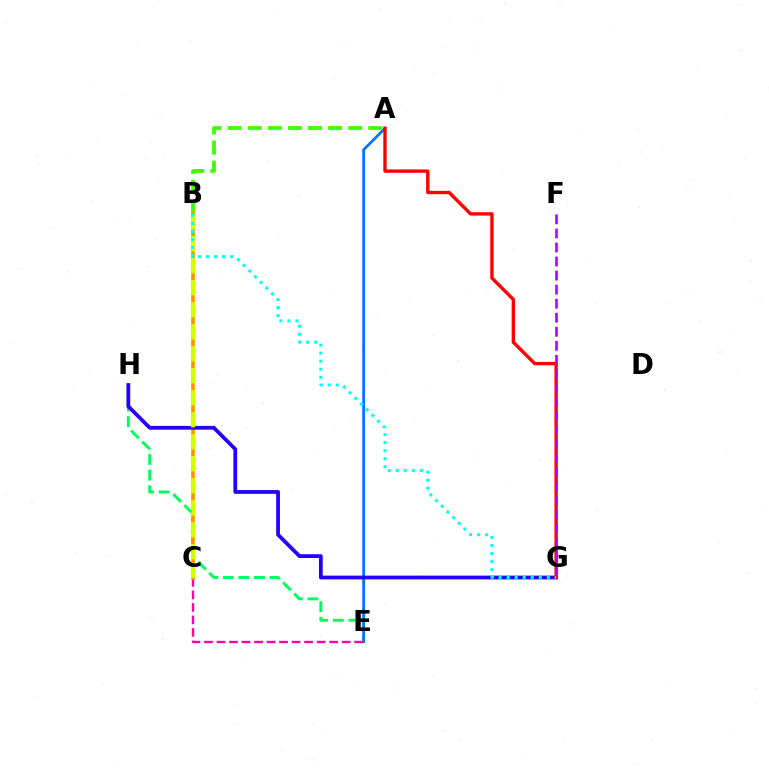{('E', 'H'): [{'color': '#00ff5c', 'line_style': 'dashed', 'thickness': 2.12}], ('A', 'B'): [{'color': '#3dff00', 'line_style': 'dashed', 'thickness': 2.73}], ('A', 'E'): [{'color': '#0074ff', 'line_style': 'solid', 'thickness': 1.98}], ('C', 'E'): [{'color': '#ff00ac', 'line_style': 'dashed', 'thickness': 1.7}], ('B', 'C'): [{'color': '#ff9400', 'line_style': 'solid', 'thickness': 2.65}, {'color': '#d1ff00', 'line_style': 'dashed', 'thickness': 2.99}], ('G', 'H'): [{'color': '#2500ff', 'line_style': 'solid', 'thickness': 2.71}], ('A', 'G'): [{'color': '#ff0000', 'line_style': 'solid', 'thickness': 2.42}], ('F', 'G'): [{'color': '#b900ff', 'line_style': 'dashed', 'thickness': 1.91}], ('B', 'G'): [{'color': '#00fff6', 'line_style': 'dotted', 'thickness': 2.18}]}